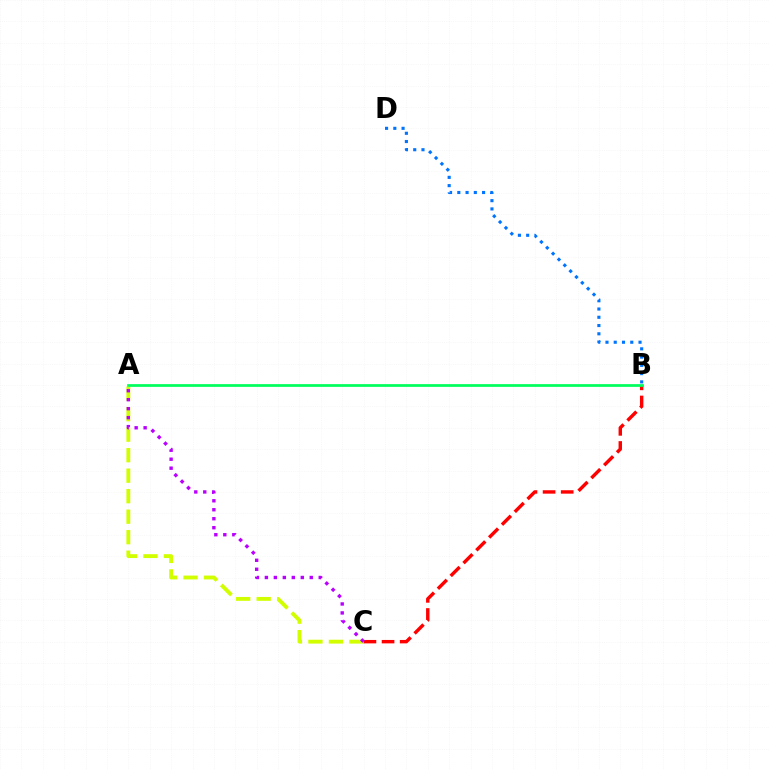{('A', 'C'): [{'color': '#d1ff00', 'line_style': 'dashed', 'thickness': 2.79}, {'color': '#b900ff', 'line_style': 'dotted', 'thickness': 2.44}], ('B', 'D'): [{'color': '#0074ff', 'line_style': 'dotted', 'thickness': 2.24}], ('B', 'C'): [{'color': '#ff0000', 'line_style': 'dashed', 'thickness': 2.46}], ('A', 'B'): [{'color': '#00ff5c', 'line_style': 'solid', 'thickness': 1.97}]}